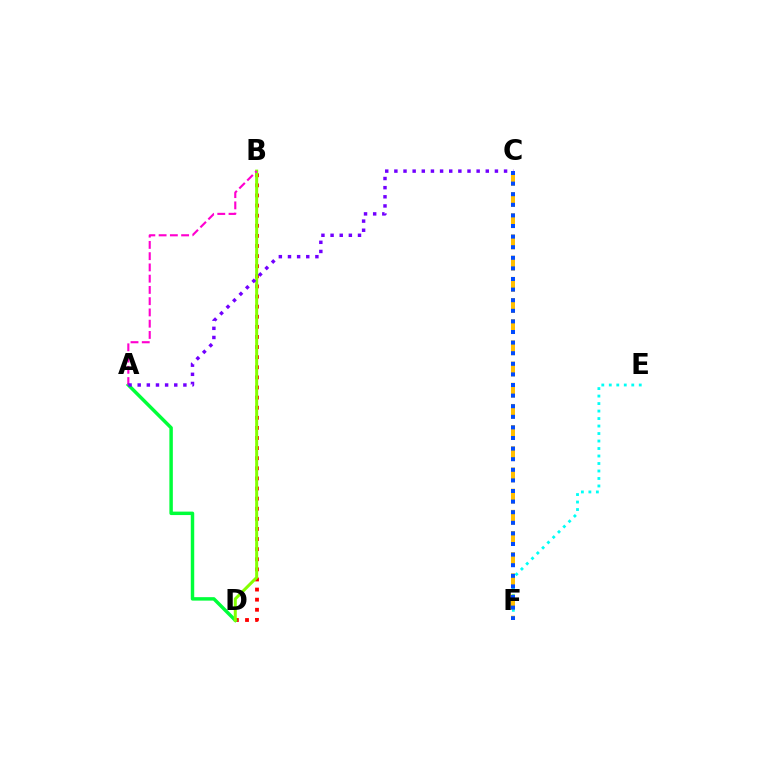{('E', 'F'): [{'color': '#00fff6', 'line_style': 'dotted', 'thickness': 2.04}], ('B', 'D'): [{'color': '#ff0000', 'line_style': 'dotted', 'thickness': 2.75}, {'color': '#84ff00', 'line_style': 'solid', 'thickness': 2.17}], ('C', 'F'): [{'color': '#ffbd00', 'line_style': 'dashed', 'thickness': 2.88}, {'color': '#004bff', 'line_style': 'dotted', 'thickness': 2.88}], ('A', 'D'): [{'color': '#00ff39', 'line_style': 'solid', 'thickness': 2.49}], ('A', 'B'): [{'color': '#ff00cf', 'line_style': 'dashed', 'thickness': 1.53}], ('A', 'C'): [{'color': '#7200ff', 'line_style': 'dotted', 'thickness': 2.48}]}